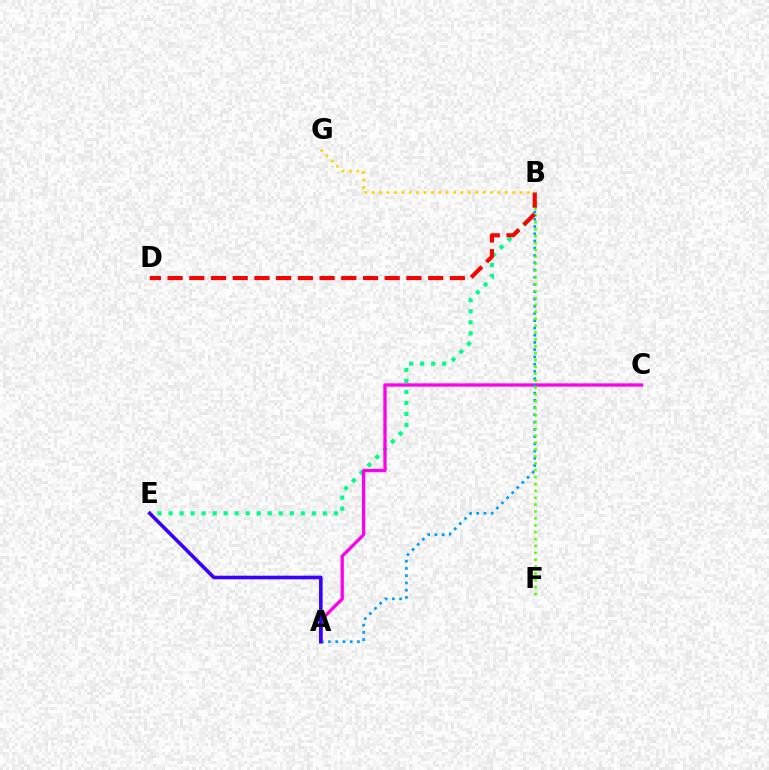{('B', 'E'): [{'color': '#00ff86', 'line_style': 'dotted', 'thickness': 2.99}], ('A', 'C'): [{'color': '#ff00ed', 'line_style': 'solid', 'thickness': 2.36}], ('A', 'B'): [{'color': '#009eff', 'line_style': 'dotted', 'thickness': 1.97}], ('A', 'E'): [{'color': '#3700ff', 'line_style': 'solid', 'thickness': 2.59}], ('B', 'F'): [{'color': '#4fff00', 'line_style': 'dotted', 'thickness': 1.87}], ('B', 'D'): [{'color': '#ff0000', 'line_style': 'dashed', 'thickness': 2.95}], ('B', 'G'): [{'color': '#ffd500', 'line_style': 'dotted', 'thickness': 2.01}]}